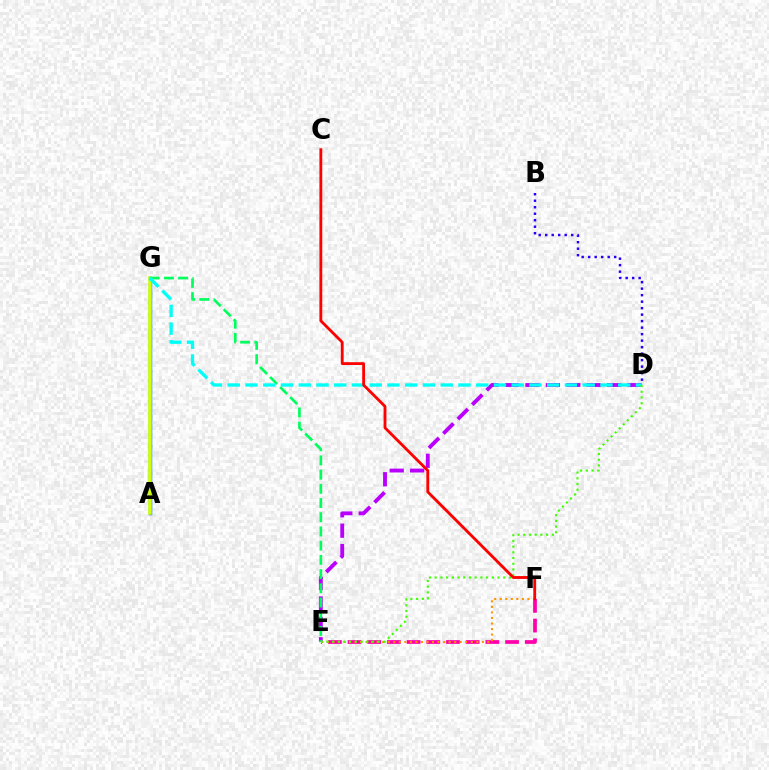{('B', 'D'): [{'color': '#2500ff', 'line_style': 'dotted', 'thickness': 1.77}], ('D', 'E'): [{'color': '#b900ff', 'line_style': 'dashed', 'thickness': 2.77}, {'color': '#3dff00', 'line_style': 'dotted', 'thickness': 1.55}], ('A', 'G'): [{'color': '#0074ff', 'line_style': 'solid', 'thickness': 2.51}, {'color': '#d1ff00', 'line_style': 'solid', 'thickness': 2.54}], ('E', 'F'): [{'color': '#ff00ac', 'line_style': 'dashed', 'thickness': 2.67}, {'color': '#ff9400', 'line_style': 'dotted', 'thickness': 1.5}], ('E', 'G'): [{'color': '#00ff5c', 'line_style': 'dashed', 'thickness': 1.93}], ('D', 'G'): [{'color': '#00fff6', 'line_style': 'dashed', 'thickness': 2.41}], ('C', 'F'): [{'color': '#ff0000', 'line_style': 'solid', 'thickness': 2.04}]}